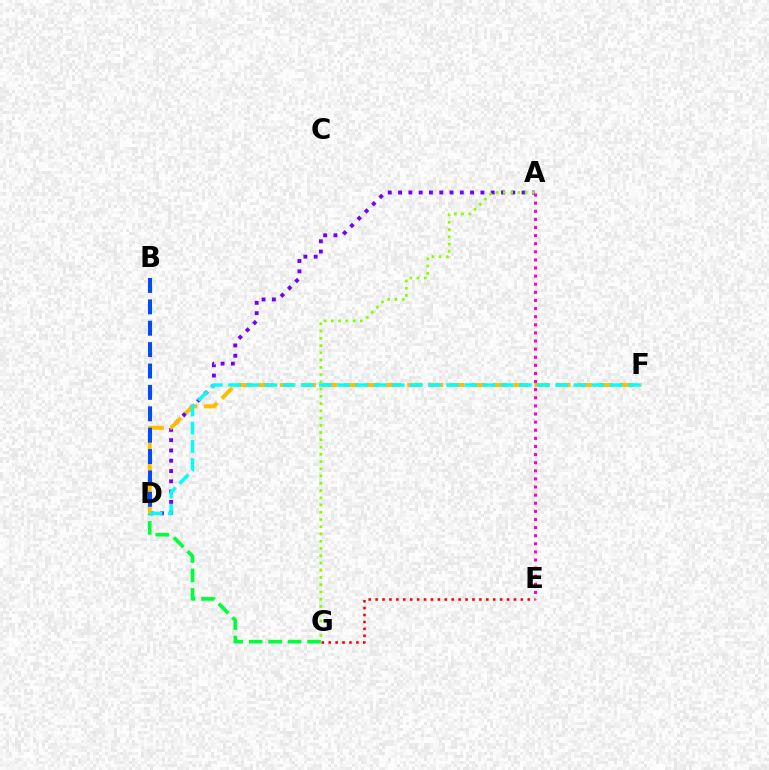{('E', 'G'): [{'color': '#ff0000', 'line_style': 'dotted', 'thickness': 1.88}], ('A', 'D'): [{'color': '#7200ff', 'line_style': 'dotted', 'thickness': 2.8}], ('D', 'G'): [{'color': '#00ff39', 'line_style': 'dashed', 'thickness': 2.64}], ('D', 'F'): [{'color': '#ffbd00', 'line_style': 'dashed', 'thickness': 2.88}, {'color': '#00fff6', 'line_style': 'dashed', 'thickness': 2.47}], ('B', 'D'): [{'color': '#004bff', 'line_style': 'dashed', 'thickness': 2.91}], ('A', 'G'): [{'color': '#84ff00', 'line_style': 'dotted', 'thickness': 1.97}], ('A', 'E'): [{'color': '#ff00cf', 'line_style': 'dotted', 'thickness': 2.2}]}